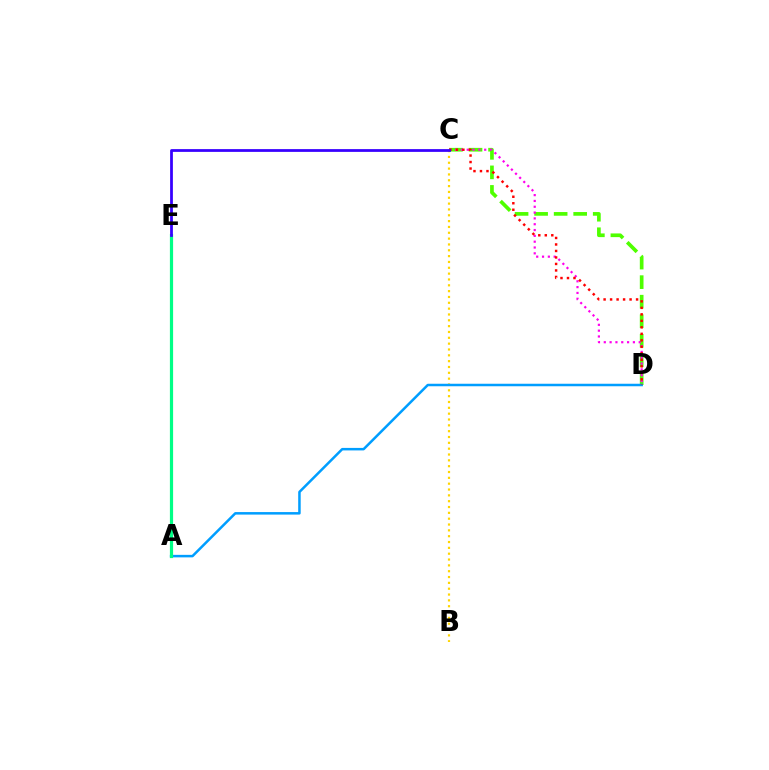{('B', 'C'): [{'color': '#ffd500', 'line_style': 'dotted', 'thickness': 1.59}], ('C', 'D'): [{'color': '#4fff00', 'line_style': 'dashed', 'thickness': 2.65}, {'color': '#ff00ed', 'line_style': 'dotted', 'thickness': 1.58}, {'color': '#ff0000', 'line_style': 'dotted', 'thickness': 1.76}], ('A', 'D'): [{'color': '#009eff', 'line_style': 'solid', 'thickness': 1.81}], ('A', 'E'): [{'color': '#00ff86', 'line_style': 'solid', 'thickness': 2.31}], ('C', 'E'): [{'color': '#3700ff', 'line_style': 'solid', 'thickness': 1.99}]}